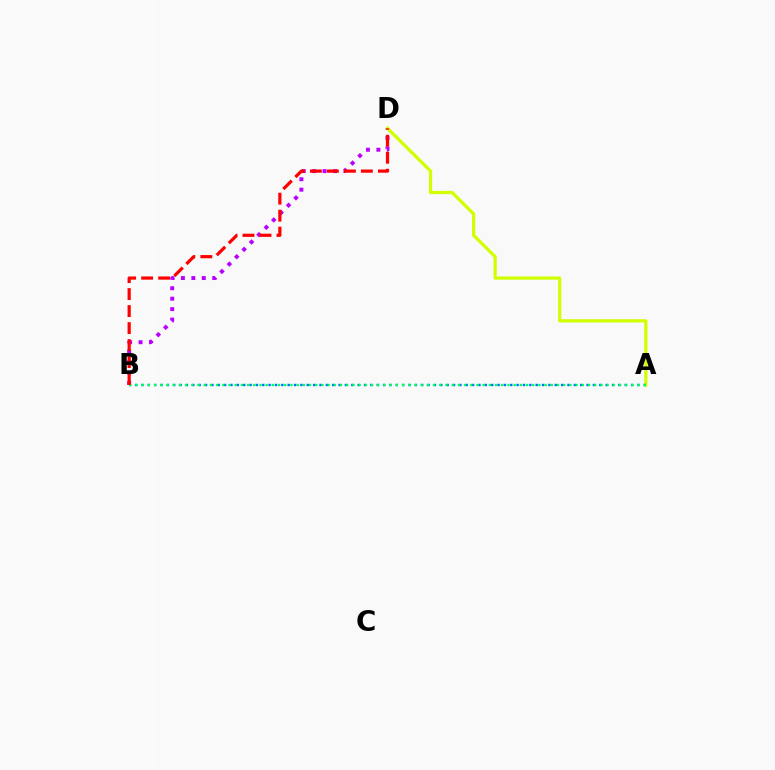{('B', 'D'): [{'color': '#b900ff', 'line_style': 'dotted', 'thickness': 2.84}, {'color': '#ff0000', 'line_style': 'dashed', 'thickness': 2.31}], ('A', 'D'): [{'color': '#d1ff00', 'line_style': 'solid', 'thickness': 2.32}], ('A', 'B'): [{'color': '#0074ff', 'line_style': 'dotted', 'thickness': 1.73}, {'color': '#00ff5c', 'line_style': 'dotted', 'thickness': 1.68}]}